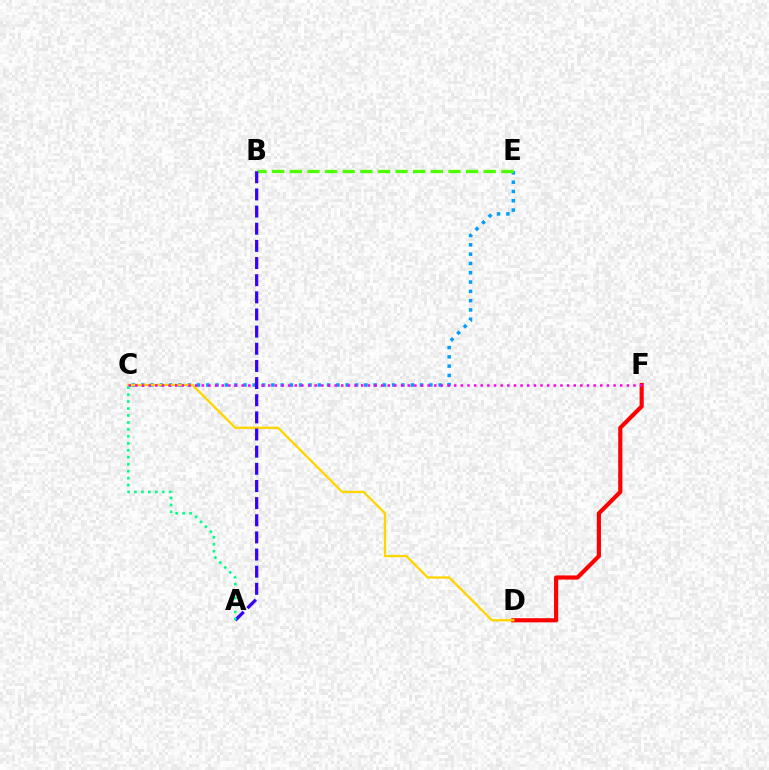{('D', 'F'): [{'color': '#ff0000', 'line_style': 'solid', 'thickness': 2.99}], ('C', 'E'): [{'color': '#009eff', 'line_style': 'dotted', 'thickness': 2.53}], ('B', 'E'): [{'color': '#4fff00', 'line_style': 'dashed', 'thickness': 2.39}], ('C', 'D'): [{'color': '#ffd500', 'line_style': 'solid', 'thickness': 1.68}], ('C', 'F'): [{'color': '#ff00ed', 'line_style': 'dotted', 'thickness': 1.8}], ('A', 'B'): [{'color': '#3700ff', 'line_style': 'dashed', 'thickness': 2.33}], ('A', 'C'): [{'color': '#00ff86', 'line_style': 'dotted', 'thickness': 1.89}]}